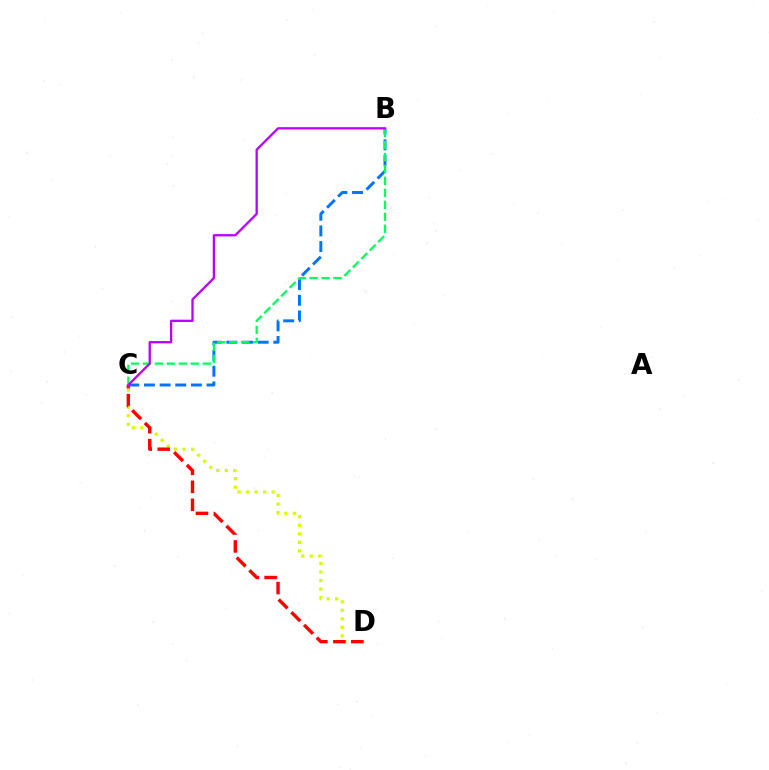{('C', 'D'): [{'color': '#d1ff00', 'line_style': 'dotted', 'thickness': 2.32}, {'color': '#ff0000', 'line_style': 'dashed', 'thickness': 2.44}], ('B', 'C'): [{'color': '#0074ff', 'line_style': 'dashed', 'thickness': 2.13}, {'color': '#00ff5c', 'line_style': 'dashed', 'thickness': 1.62}, {'color': '#b900ff', 'line_style': 'solid', 'thickness': 1.66}]}